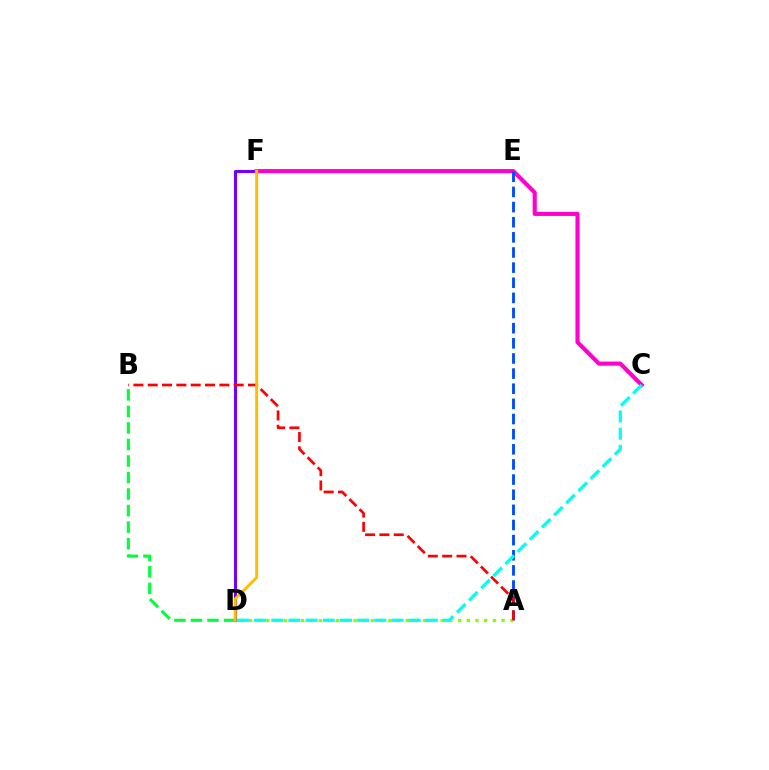{('D', 'F'): [{'color': '#7200ff', 'line_style': 'solid', 'thickness': 2.23}, {'color': '#ffbd00', 'line_style': 'solid', 'thickness': 2.1}], ('C', 'F'): [{'color': '#ff00cf', 'line_style': 'solid', 'thickness': 2.96}], ('B', 'D'): [{'color': '#00ff39', 'line_style': 'dashed', 'thickness': 2.25}], ('A', 'E'): [{'color': '#004bff', 'line_style': 'dashed', 'thickness': 2.06}], ('A', 'D'): [{'color': '#84ff00', 'line_style': 'dotted', 'thickness': 2.37}], ('A', 'B'): [{'color': '#ff0000', 'line_style': 'dashed', 'thickness': 1.95}], ('C', 'D'): [{'color': '#00fff6', 'line_style': 'dashed', 'thickness': 2.33}]}